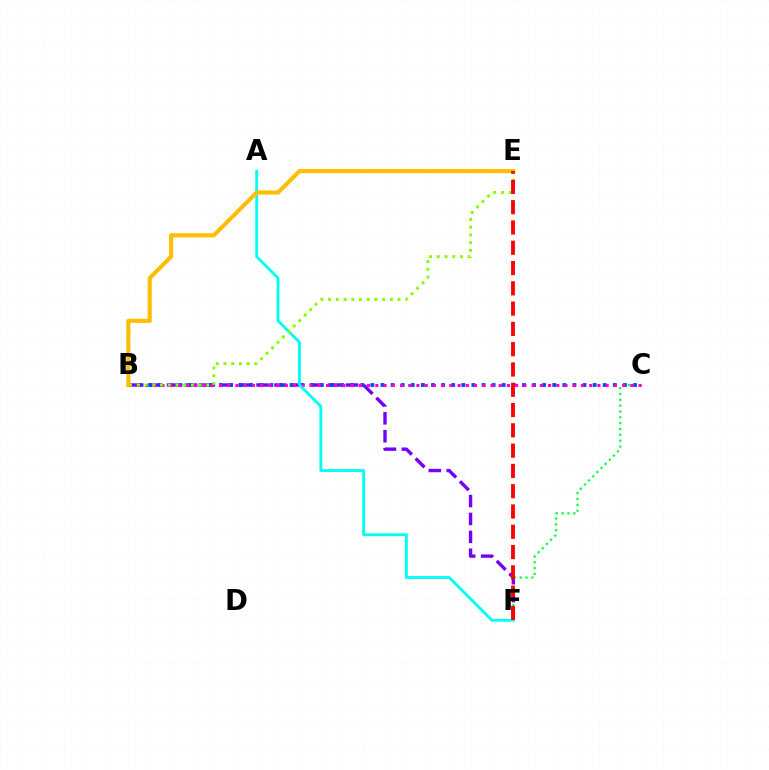{('C', 'F'): [{'color': '#00ff39', 'line_style': 'dotted', 'thickness': 1.59}], ('B', 'F'): [{'color': '#7200ff', 'line_style': 'dashed', 'thickness': 2.43}], ('B', 'C'): [{'color': '#004bff', 'line_style': 'dotted', 'thickness': 2.74}, {'color': '#ff00cf', 'line_style': 'dotted', 'thickness': 2.23}], ('A', 'F'): [{'color': '#00fff6', 'line_style': 'solid', 'thickness': 2.05}], ('B', 'E'): [{'color': '#84ff00', 'line_style': 'dotted', 'thickness': 2.1}, {'color': '#ffbd00', 'line_style': 'solid', 'thickness': 2.96}], ('E', 'F'): [{'color': '#ff0000', 'line_style': 'dashed', 'thickness': 2.76}]}